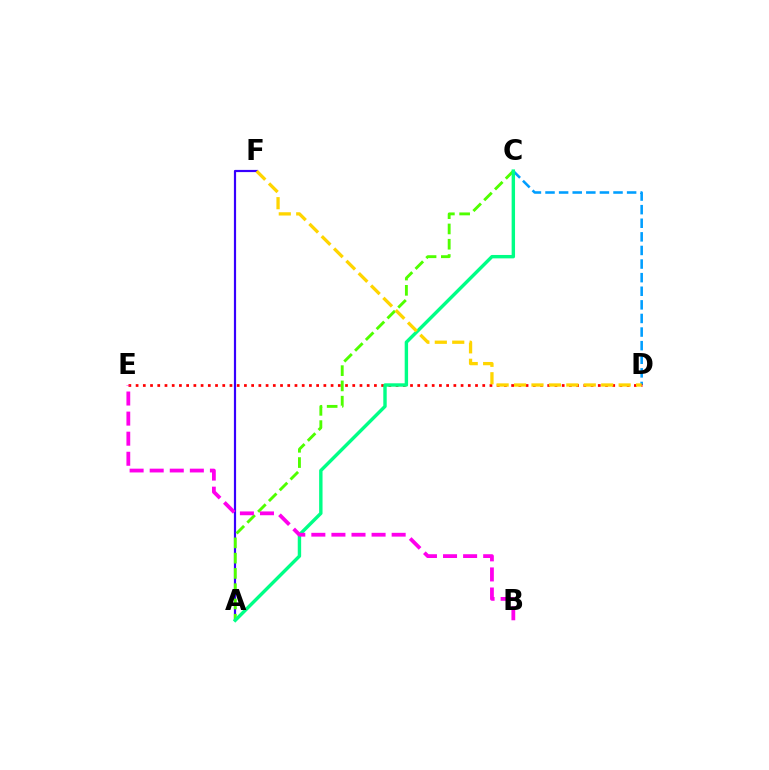{('C', 'D'): [{'color': '#009eff', 'line_style': 'dashed', 'thickness': 1.85}], ('A', 'F'): [{'color': '#3700ff', 'line_style': 'solid', 'thickness': 1.58}], ('D', 'E'): [{'color': '#ff0000', 'line_style': 'dotted', 'thickness': 1.96}], ('A', 'C'): [{'color': '#4fff00', 'line_style': 'dashed', 'thickness': 2.07}, {'color': '#00ff86', 'line_style': 'solid', 'thickness': 2.45}], ('B', 'E'): [{'color': '#ff00ed', 'line_style': 'dashed', 'thickness': 2.73}], ('D', 'F'): [{'color': '#ffd500', 'line_style': 'dashed', 'thickness': 2.37}]}